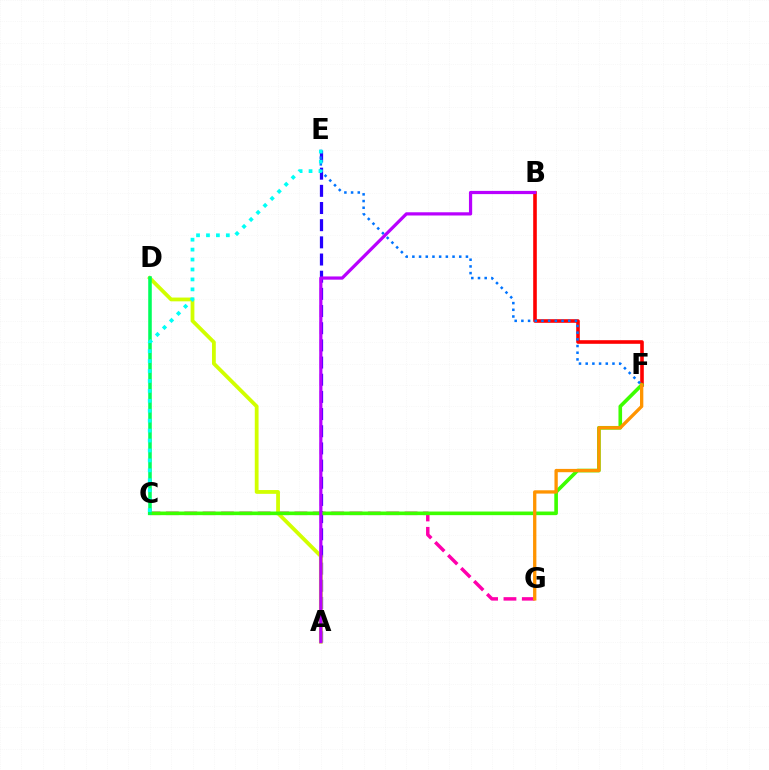{('C', 'G'): [{'color': '#ff00ac', 'line_style': 'dashed', 'thickness': 2.49}], ('A', 'E'): [{'color': '#2500ff', 'line_style': 'dashed', 'thickness': 2.33}], ('B', 'F'): [{'color': '#ff0000', 'line_style': 'solid', 'thickness': 2.6}], ('A', 'D'): [{'color': '#d1ff00', 'line_style': 'solid', 'thickness': 2.72}], ('C', 'F'): [{'color': '#3dff00', 'line_style': 'solid', 'thickness': 2.61}], ('E', 'F'): [{'color': '#0074ff', 'line_style': 'dotted', 'thickness': 1.82}], ('F', 'G'): [{'color': '#ff9400', 'line_style': 'solid', 'thickness': 2.38}], ('C', 'D'): [{'color': '#00ff5c', 'line_style': 'solid', 'thickness': 2.56}], ('A', 'B'): [{'color': '#b900ff', 'line_style': 'solid', 'thickness': 2.31}], ('C', 'E'): [{'color': '#00fff6', 'line_style': 'dotted', 'thickness': 2.7}]}